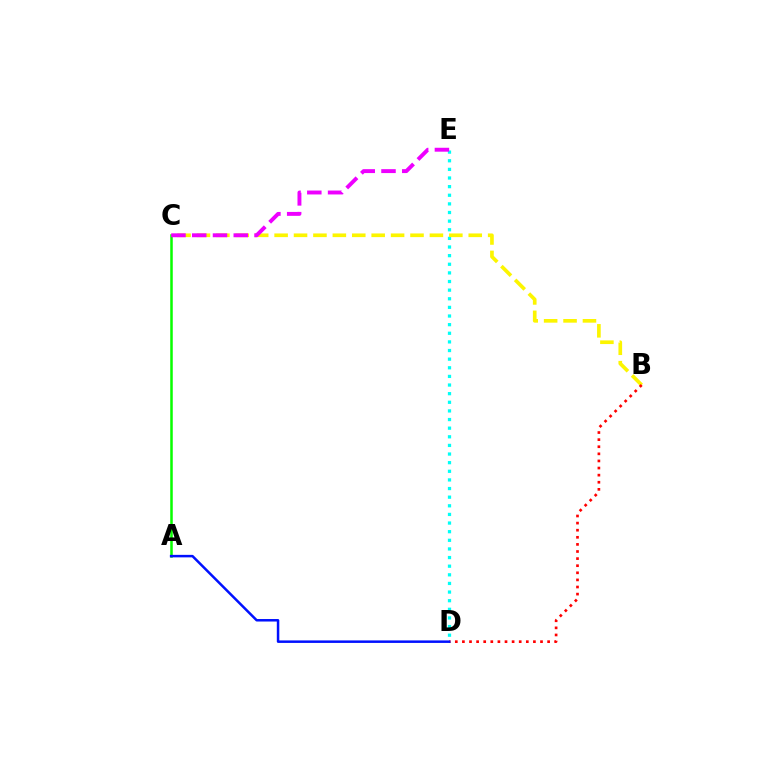{('D', 'E'): [{'color': '#00fff6', 'line_style': 'dotted', 'thickness': 2.34}], ('B', 'C'): [{'color': '#fcf500', 'line_style': 'dashed', 'thickness': 2.64}], ('A', 'C'): [{'color': '#08ff00', 'line_style': 'solid', 'thickness': 1.82}], ('C', 'E'): [{'color': '#ee00ff', 'line_style': 'dashed', 'thickness': 2.82}], ('B', 'D'): [{'color': '#ff0000', 'line_style': 'dotted', 'thickness': 1.93}], ('A', 'D'): [{'color': '#0010ff', 'line_style': 'solid', 'thickness': 1.8}]}